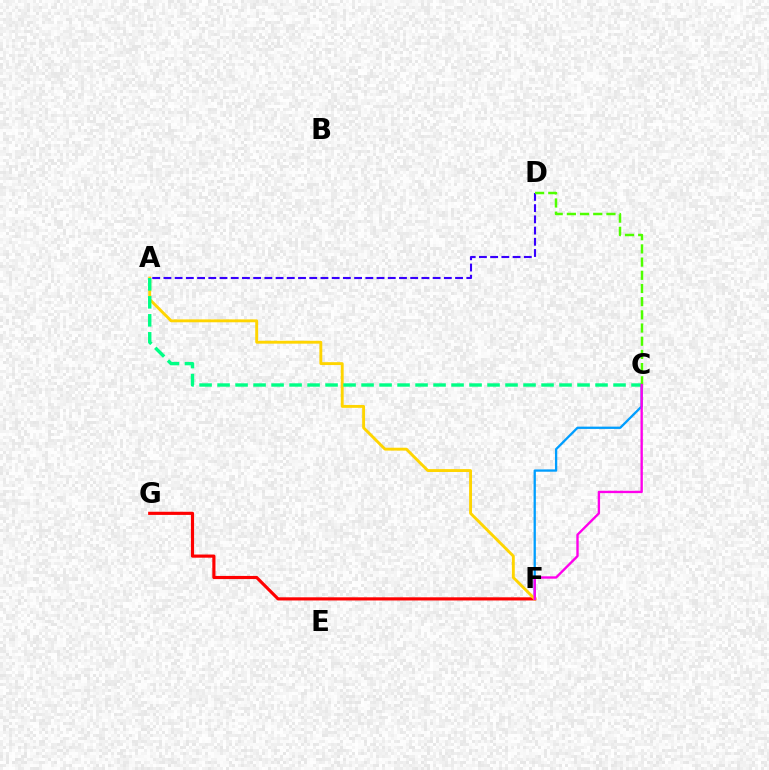{('F', 'G'): [{'color': '#ff0000', 'line_style': 'solid', 'thickness': 2.27}], ('C', 'F'): [{'color': '#009eff', 'line_style': 'solid', 'thickness': 1.65}, {'color': '#ff00ed', 'line_style': 'solid', 'thickness': 1.71}], ('A', 'D'): [{'color': '#3700ff', 'line_style': 'dashed', 'thickness': 1.52}], ('A', 'F'): [{'color': '#ffd500', 'line_style': 'solid', 'thickness': 2.08}], ('A', 'C'): [{'color': '#00ff86', 'line_style': 'dashed', 'thickness': 2.45}], ('C', 'D'): [{'color': '#4fff00', 'line_style': 'dashed', 'thickness': 1.79}]}